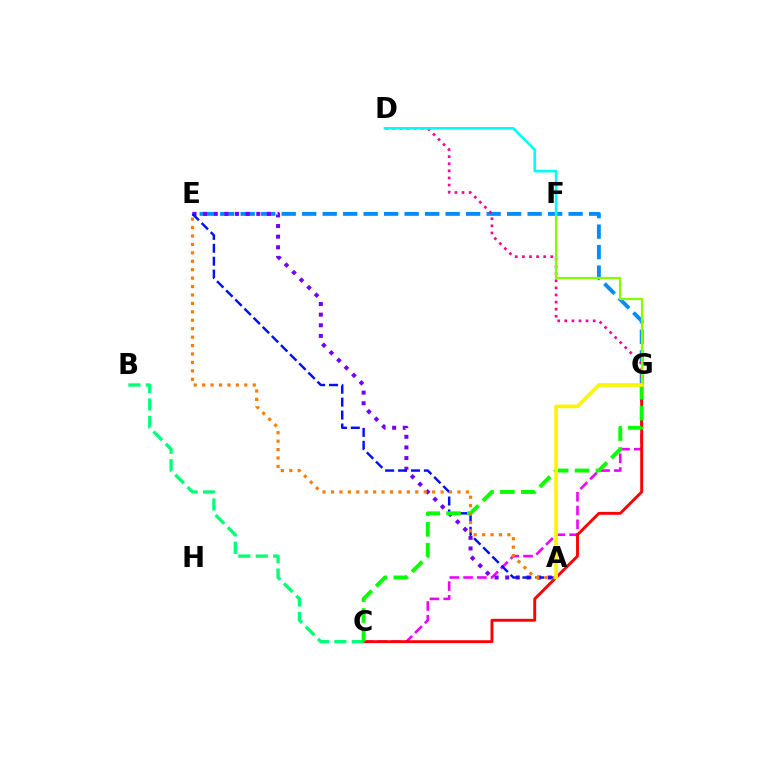{('C', 'G'): [{'color': '#ee00ff', 'line_style': 'dashed', 'thickness': 1.87}, {'color': '#ff0000', 'line_style': 'solid', 'thickness': 2.09}, {'color': '#08ff00', 'line_style': 'dashed', 'thickness': 2.84}], ('E', 'G'): [{'color': '#008cff', 'line_style': 'dashed', 'thickness': 2.78}], ('D', 'G'): [{'color': '#ff0094', 'line_style': 'dotted', 'thickness': 1.93}], ('F', 'G'): [{'color': '#84ff00', 'line_style': 'solid', 'thickness': 1.62}], ('A', 'E'): [{'color': '#7200ff', 'line_style': 'dotted', 'thickness': 2.89}, {'color': '#0010ff', 'line_style': 'dashed', 'thickness': 1.75}, {'color': '#ff7c00', 'line_style': 'dotted', 'thickness': 2.29}], ('B', 'C'): [{'color': '#00ff74', 'line_style': 'dashed', 'thickness': 2.36}], ('D', 'F'): [{'color': '#00fff6', 'line_style': 'solid', 'thickness': 1.89}], ('A', 'G'): [{'color': '#fcf500', 'line_style': 'solid', 'thickness': 2.64}]}